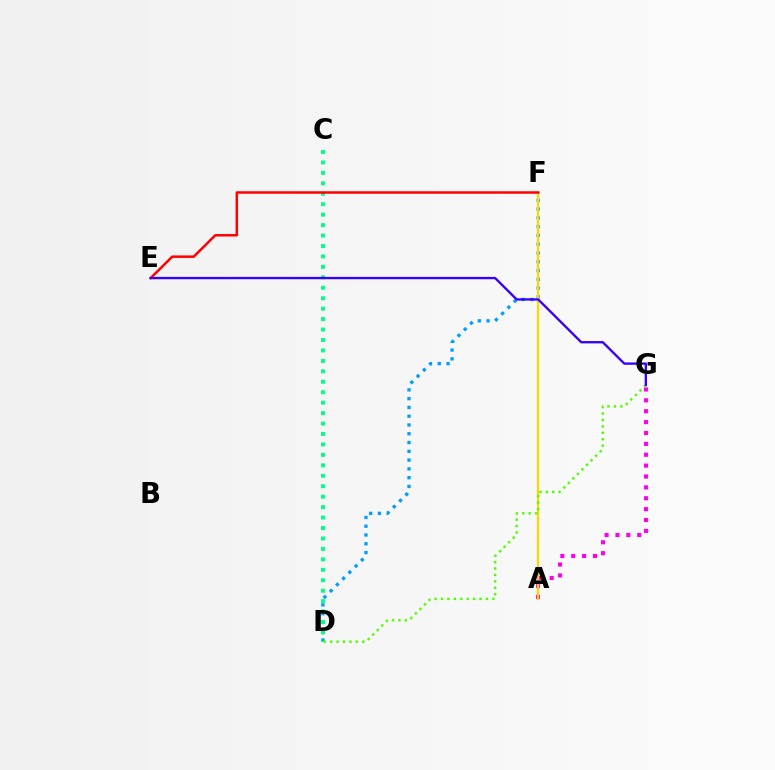{('D', 'F'): [{'color': '#009eff', 'line_style': 'dotted', 'thickness': 2.39}], ('A', 'G'): [{'color': '#ff00ed', 'line_style': 'dotted', 'thickness': 2.96}], ('A', 'F'): [{'color': '#ffd500', 'line_style': 'solid', 'thickness': 1.63}], ('C', 'D'): [{'color': '#00ff86', 'line_style': 'dotted', 'thickness': 2.84}], ('E', 'F'): [{'color': '#ff0000', 'line_style': 'solid', 'thickness': 1.79}], ('D', 'G'): [{'color': '#4fff00', 'line_style': 'dotted', 'thickness': 1.75}], ('E', 'G'): [{'color': '#3700ff', 'line_style': 'solid', 'thickness': 1.69}]}